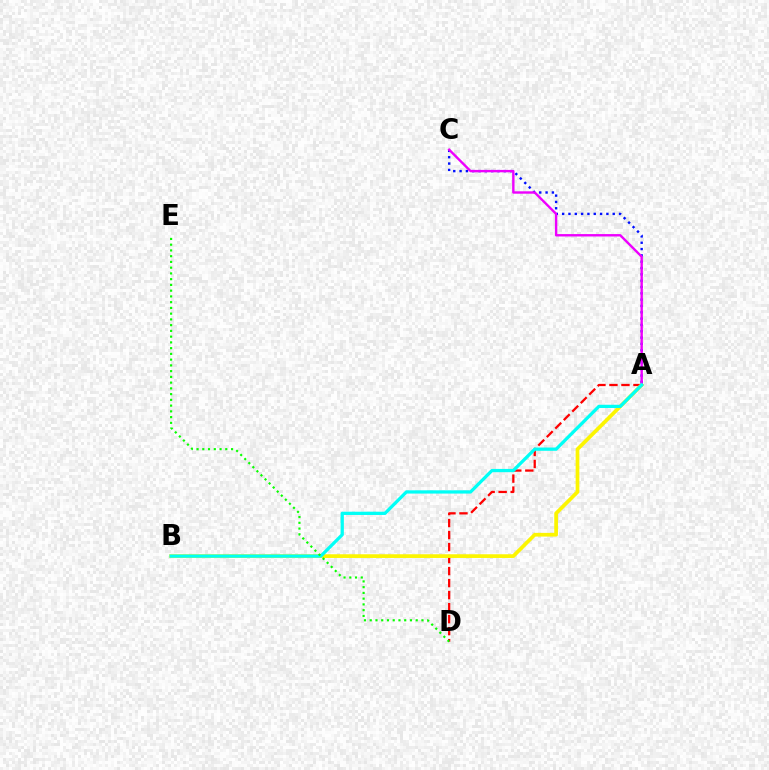{('A', 'C'): [{'color': '#0010ff', 'line_style': 'dotted', 'thickness': 1.72}, {'color': '#ee00ff', 'line_style': 'solid', 'thickness': 1.72}], ('A', 'D'): [{'color': '#ff0000', 'line_style': 'dashed', 'thickness': 1.63}], ('A', 'B'): [{'color': '#fcf500', 'line_style': 'solid', 'thickness': 2.67}, {'color': '#00fff6', 'line_style': 'solid', 'thickness': 2.35}], ('D', 'E'): [{'color': '#08ff00', 'line_style': 'dotted', 'thickness': 1.56}]}